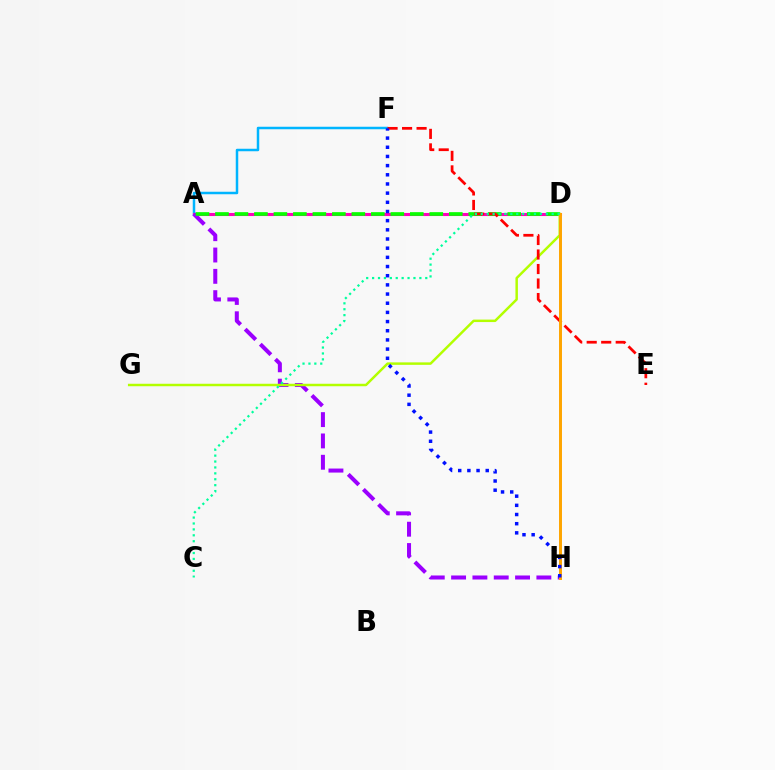{('A', 'F'): [{'color': '#00b5ff', 'line_style': 'solid', 'thickness': 1.8}], ('A', 'D'): [{'color': '#ff00bd', 'line_style': 'solid', 'thickness': 2.21}, {'color': '#08ff00', 'line_style': 'dashed', 'thickness': 2.65}], ('A', 'H'): [{'color': '#9b00ff', 'line_style': 'dashed', 'thickness': 2.9}], ('D', 'G'): [{'color': '#b3ff00', 'line_style': 'solid', 'thickness': 1.78}], ('E', 'F'): [{'color': '#ff0000', 'line_style': 'dashed', 'thickness': 1.97}], ('D', 'H'): [{'color': '#ffa500', 'line_style': 'solid', 'thickness': 2.13}], ('C', 'D'): [{'color': '#00ff9d', 'line_style': 'dotted', 'thickness': 1.61}], ('F', 'H'): [{'color': '#0010ff', 'line_style': 'dotted', 'thickness': 2.49}]}